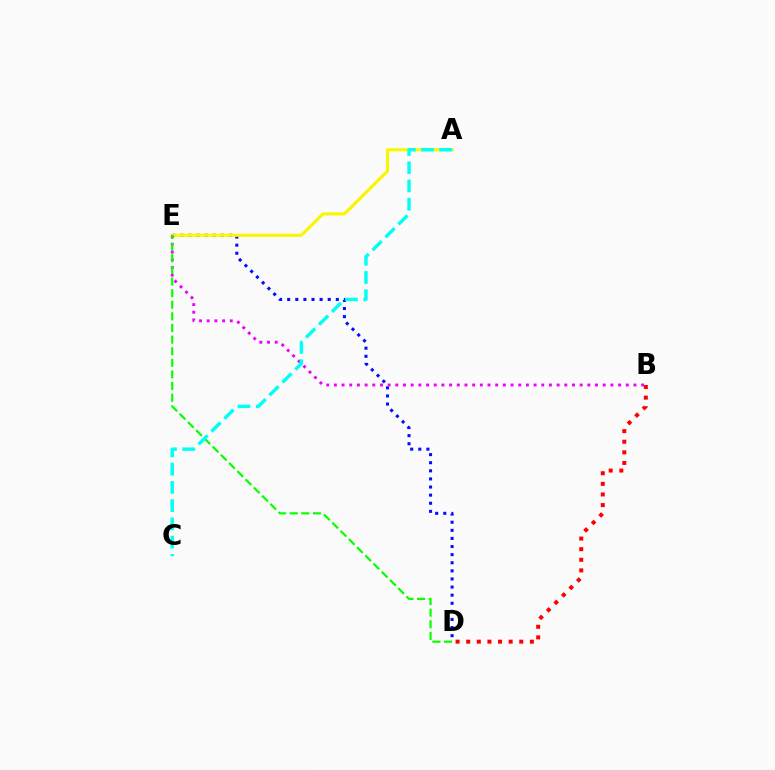{('B', 'D'): [{'color': '#ff0000', 'line_style': 'dotted', 'thickness': 2.88}], ('D', 'E'): [{'color': '#0010ff', 'line_style': 'dotted', 'thickness': 2.2}, {'color': '#08ff00', 'line_style': 'dashed', 'thickness': 1.58}], ('A', 'E'): [{'color': '#fcf500', 'line_style': 'solid', 'thickness': 2.26}], ('B', 'E'): [{'color': '#ee00ff', 'line_style': 'dotted', 'thickness': 2.09}], ('A', 'C'): [{'color': '#00fff6', 'line_style': 'dashed', 'thickness': 2.48}]}